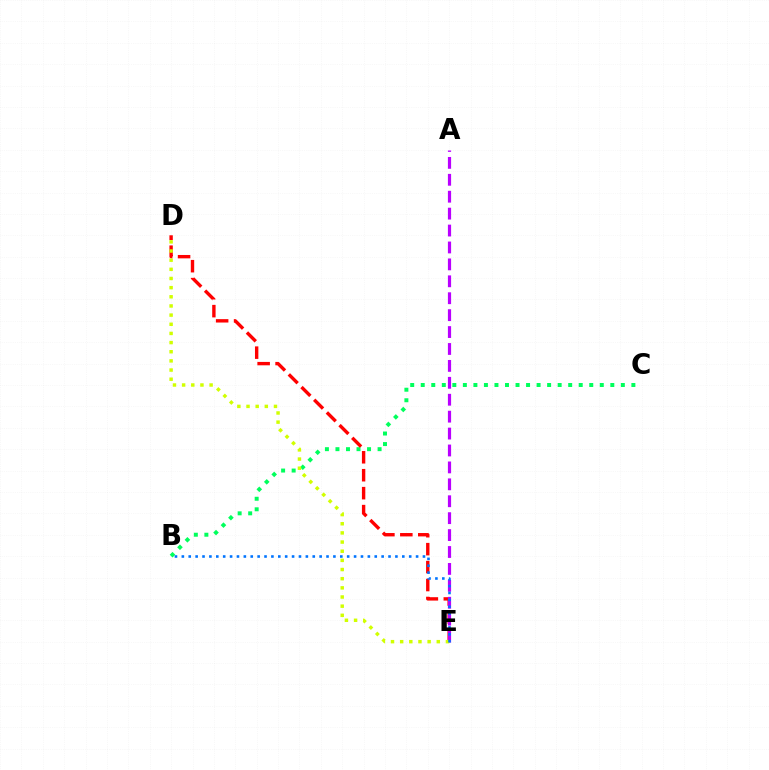{('B', 'C'): [{'color': '#00ff5c', 'line_style': 'dotted', 'thickness': 2.86}], ('D', 'E'): [{'color': '#ff0000', 'line_style': 'dashed', 'thickness': 2.44}, {'color': '#d1ff00', 'line_style': 'dotted', 'thickness': 2.49}], ('A', 'E'): [{'color': '#b900ff', 'line_style': 'dashed', 'thickness': 2.3}], ('B', 'E'): [{'color': '#0074ff', 'line_style': 'dotted', 'thickness': 1.87}]}